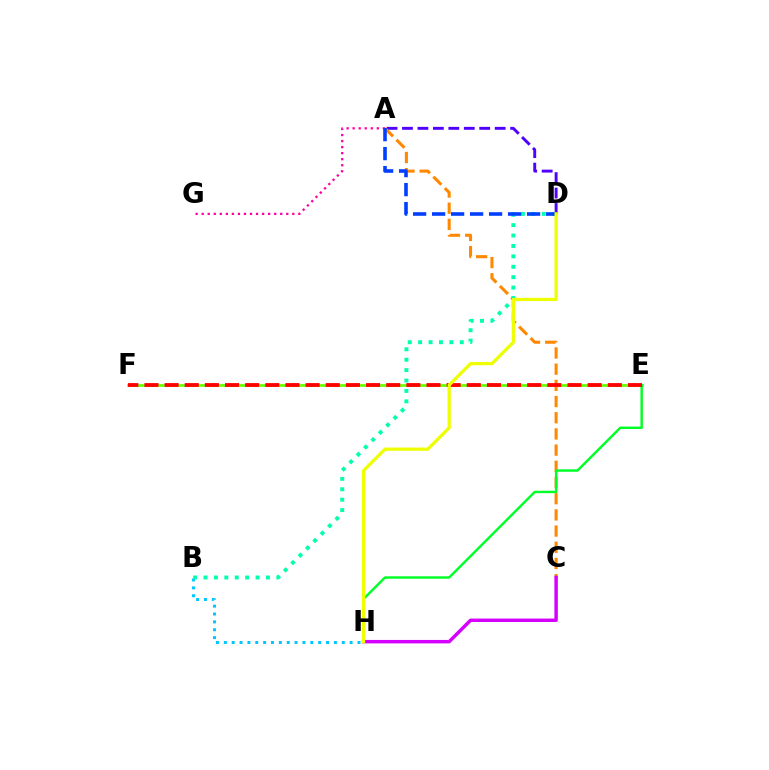{('E', 'F'): [{'color': '#66ff00', 'line_style': 'solid', 'thickness': 1.98}, {'color': '#ff0000', 'line_style': 'dashed', 'thickness': 2.74}], ('A', 'G'): [{'color': '#ff00a0', 'line_style': 'dotted', 'thickness': 1.64}], ('A', 'D'): [{'color': '#4f00ff', 'line_style': 'dashed', 'thickness': 2.1}, {'color': '#003fff', 'line_style': 'dashed', 'thickness': 2.58}], ('B', 'H'): [{'color': '#00c7ff', 'line_style': 'dotted', 'thickness': 2.14}], ('A', 'C'): [{'color': '#ff8800', 'line_style': 'dashed', 'thickness': 2.2}], ('B', 'D'): [{'color': '#00ffaf', 'line_style': 'dotted', 'thickness': 2.83}], ('E', 'H'): [{'color': '#00ff27', 'line_style': 'solid', 'thickness': 1.75}], ('C', 'H'): [{'color': '#d600ff', 'line_style': 'solid', 'thickness': 2.48}], ('D', 'H'): [{'color': '#eeff00', 'line_style': 'solid', 'thickness': 2.33}]}